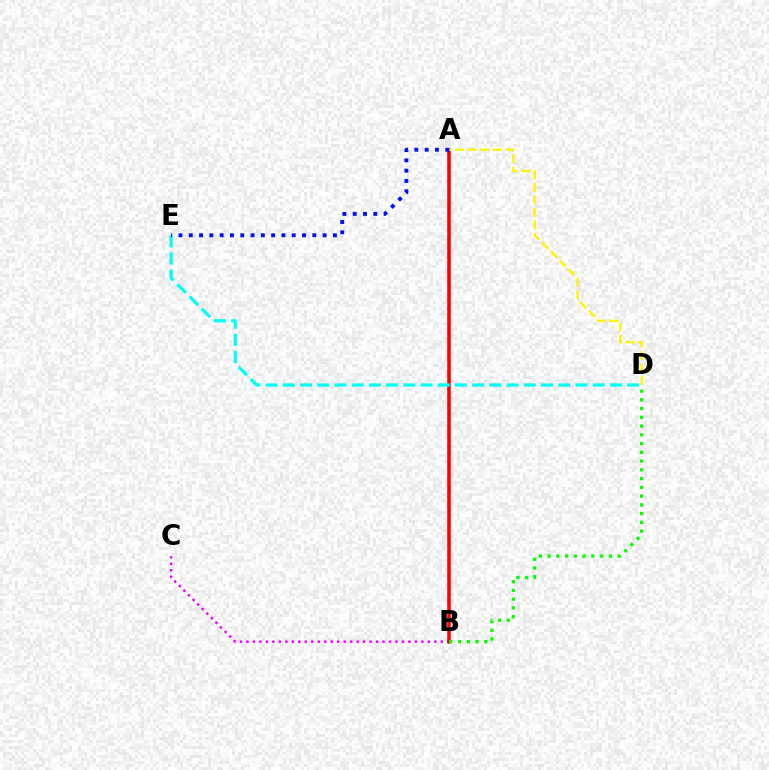{('B', 'C'): [{'color': '#ee00ff', 'line_style': 'dotted', 'thickness': 1.76}], ('A', 'B'): [{'color': '#ff0000', 'line_style': 'solid', 'thickness': 2.55}], ('D', 'E'): [{'color': '#00fff6', 'line_style': 'dashed', 'thickness': 2.34}], ('A', 'D'): [{'color': '#fcf500', 'line_style': 'dashed', 'thickness': 1.7}], ('A', 'E'): [{'color': '#0010ff', 'line_style': 'dotted', 'thickness': 2.8}], ('B', 'D'): [{'color': '#08ff00', 'line_style': 'dotted', 'thickness': 2.38}]}